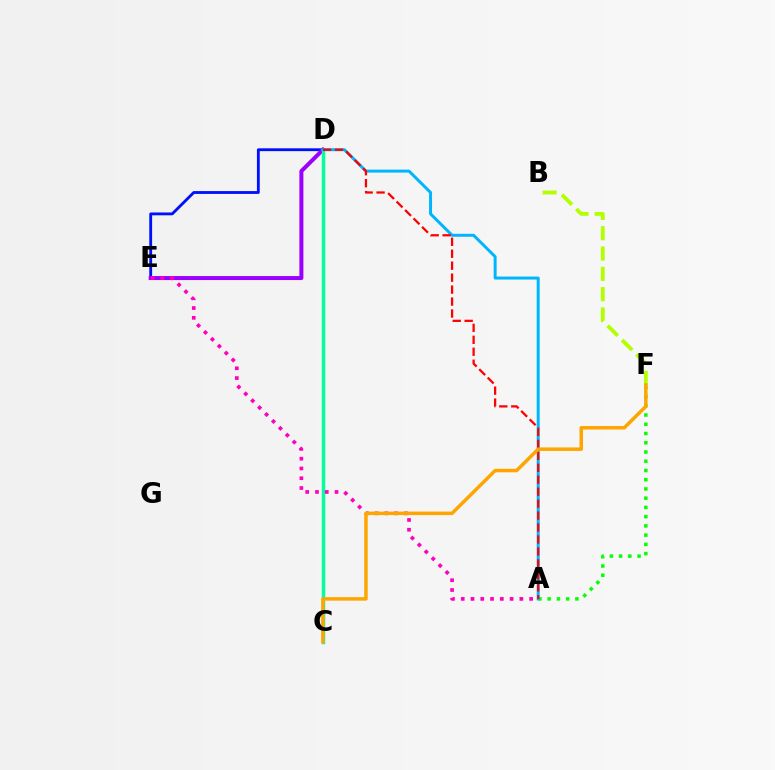{('D', 'E'): [{'color': '#0010ff', 'line_style': 'solid', 'thickness': 2.04}, {'color': '#9b00ff', 'line_style': 'solid', 'thickness': 2.88}], ('A', 'F'): [{'color': '#08ff00', 'line_style': 'dotted', 'thickness': 2.51}], ('C', 'D'): [{'color': '#00ff9d', 'line_style': 'solid', 'thickness': 2.48}], ('A', 'E'): [{'color': '#ff00bd', 'line_style': 'dotted', 'thickness': 2.65}], ('A', 'D'): [{'color': '#00b5ff', 'line_style': 'solid', 'thickness': 2.14}, {'color': '#ff0000', 'line_style': 'dashed', 'thickness': 1.62}], ('B', 'F'): [{'color': '#b3ff00', 'line_style': 'dashed', 'thickness': 2.76}], ('C', 'F'): [{'color': '#ffa500', 'line_style': 'solid', 'thickness': 2.52}]}